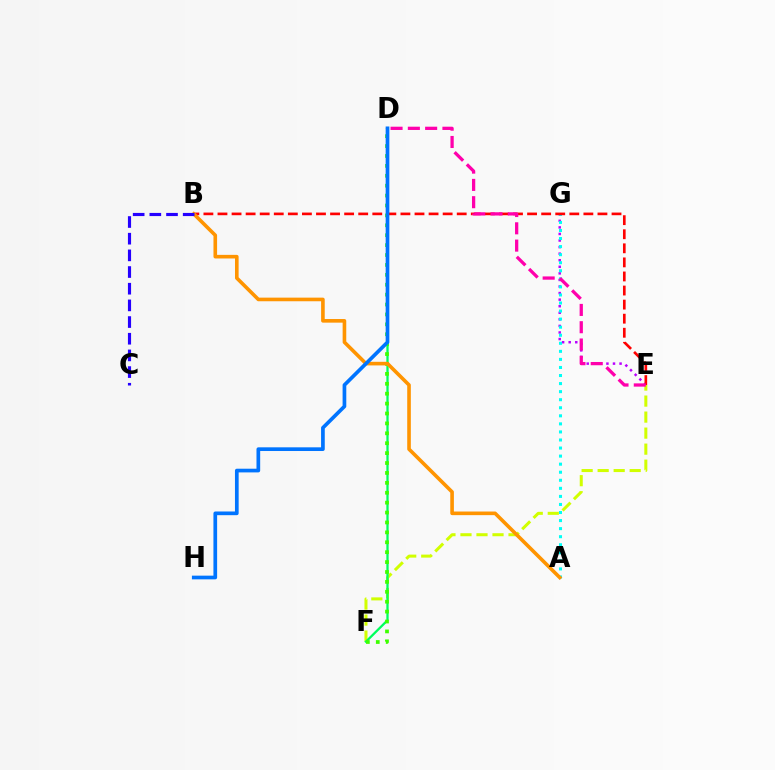{('E', 'G'): [{'color': '#b900ff', 'line_style': 'dotted', 'thickness': 1.78}], ('A', 'G'): [{'color': '#00fff6', 'line_style': 'dotted', 'thickness': 2.19}], ('E', 'F'): [{'color': '#d1ff00', 'line_style': 'dashed', 'thickness': 2.18}], ('D', 'F'): [{'color': '#00ff5c', 'line_style': 'solid', 'thickness': 1.64}, {'color': '#3dff00', 'line_style': 'dotted', 'thickness': 2.69}], ('B', 'E'): [{'color': '#ff0000', 'line_style': 'dashed', 'thickness': 1.91}], ('A', 'B'): [{'color': '#ff9400', 'line_style': 'solid', 'thickness': 2.6}], ('D', 'H'): [{'color': '#0074ff', 'line_style': 'solid', 'thickness': 2.66}], ('D', 'E'): [{'color': '#ff00ac', 'line_style': 'dashed', 'thickness': 2.35}], ('B', 'C'): [{'color': '#2500ff', 'line_style': 'dashed', 'thickness': 2.27}]}